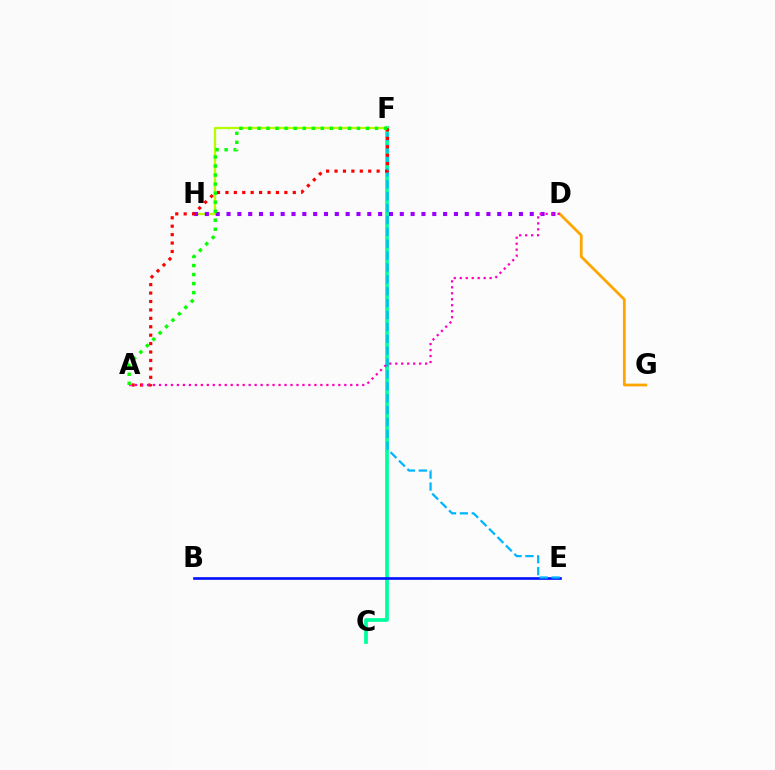{('C', 'F'): [{'color': '#00ff9d', 'line_style': 'solid', 'thickness': 2.68}], ('D', 'G'): [{'color': '#ffa500', 'line_style': 'solid', 'thickness': 1.99}], ('B', 'E'): [{'color': '#0010ff', 'line_style': 'solid', 'thickness': 1.9}], ('F', 'H'): [{'color': '#b3ff00', 'line_style': 'solid', 'thickness': 1.63}], ('D', 'H'): [{'color': '#9b00ff', 'line_style': 'dotted', 'thickness': 2.94}], ('E', 'F'): [{'color': '#00b5ff', 'line_style': 'dashed', 'thickness': 1.61}], ('A', 'F'): [{'color': '#ff0000', 'line_style': 'dotted', 'thickness': 2.29}, {'color': '#08ff00', 'line_style': 'dotted', 'thickness': 2.46}], ('A', 'D'): [{'color': '#ff00bd', 'line_style': 'dotted', 'thickness': 1.62}]}